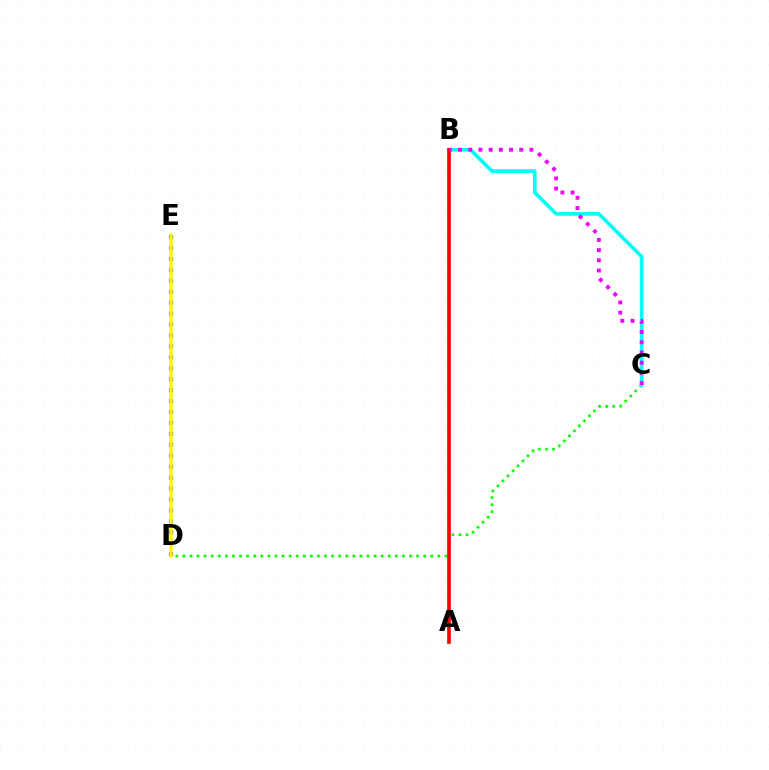{('D', 'E'): [{'color': '#0010ff', 'line_style': 'dotted', 'thickness': 2.97}, {'color': '#fcf500', 'line_style': 'solid', 'thickness': 2.54}], ('C', 'D'): [{'color': '#08ff00', 'line_style': 'dotted', 'thickness': 1.92}], ('B', 'C'): [{'color': '#00fff6', 'line_style': 'solid', 'thickness': 2.62}, {'color': '#ee00ff', 'line_style': 'dotted', 'thickness': 2.77}], ('A', 'B'): [{'color': '#ff0000', 'line_style': 'solid', 'thickness': 2.64}]}